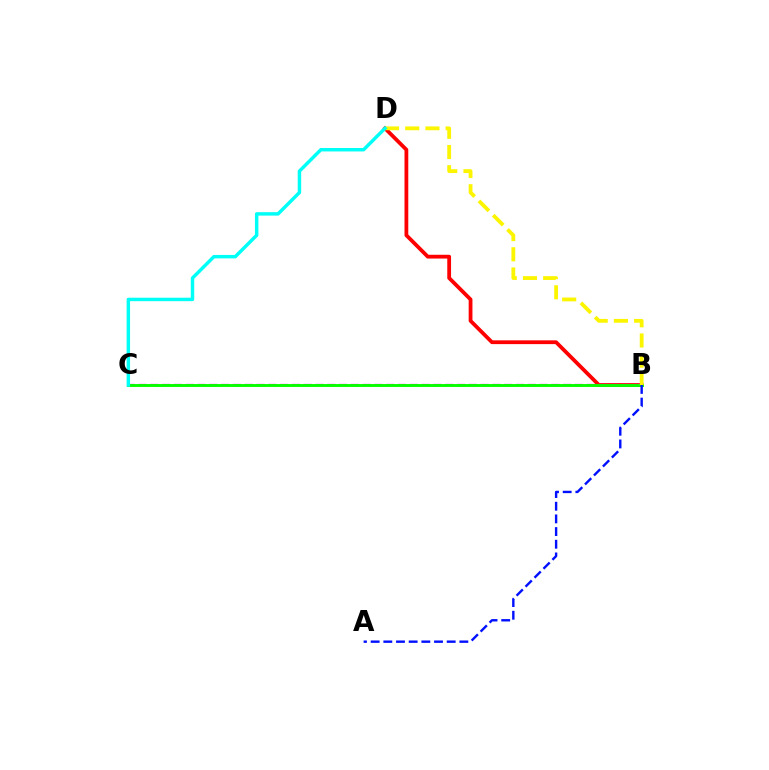{('B', 'D'): [{'color': '#ff0000', 'line_style': 'solid', 'thickness': 2.72}, {'color': '#fcf500', 'line_style': 'dashed', 'thickness': 2.74}], ('B', 'C'): [{'color': '#ee00ff', 'line_style': 'dashed', 'thickness': 1.6}, {'color': '#08ff00', 'line_style': 'solid', 'thickness': 2.1}], ('A', 'B'): [{'color': '#0010ff', 'line_style': 'dashed', 'thickness': 1.72}], ('C', 'D'): [{'color': '#00fff6', 'line_style': 'solid', 'thickness': 2.48}]}